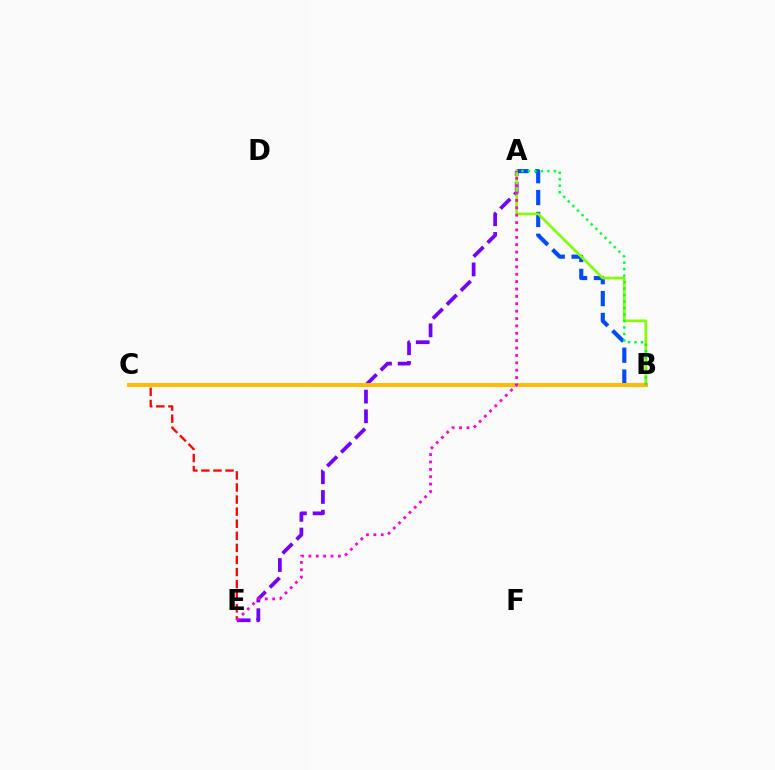{('A', 'B'): [{'color': '#004bff', 'line_style': 'dashed', 'thickness': 2.97}, {'color': '#84ff00', 'line_style': 'solid', 'thickness': 1.93}, {'color': '#00ff39', 'line_style': 'dotted', 'thickness': 1.76}], ('A', 'E'): [{'color': '#7200ff', 'line_style': 'dashed', 'thickness': 2.68}, {'color': '#ff00cf', 'line_style': 'dotted', 'thickness': 2.01}], ('C', 'E'): [{'color': '#ff0000', 'line_style': 'dashed', 'thickness': 1.64}], ('B', 'C'): [{'color': '#00fff6', 'line_style': 'solid', 'thickness': 2.61}, {'color': '#ffbd00', 'line_style': 'solid', 'thickness': 2.86}]}